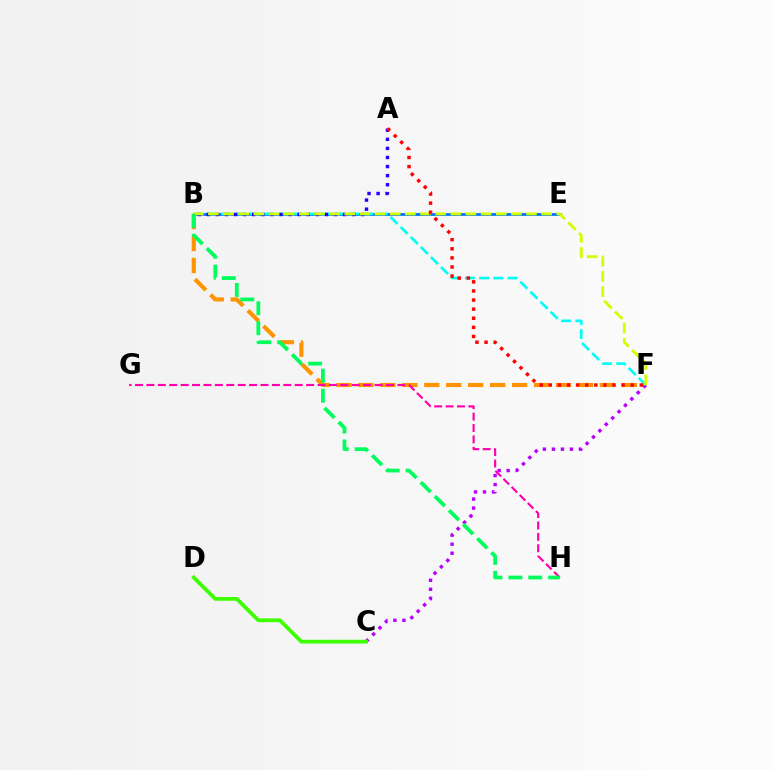{('B', 'F'): [{'color': '#ff9400', 'line_style': 'dashed', 'thickness': 2.98}, {'color': '#00fff6', 'line_style': 'dashed', 'thickness': 1.93}, {'color': '#d1ff00', 'line_style': 'dashed', 'thickness': 2.06}], ('B', 'E'): [{'color': '#0074ff', 'line_style': 'solid', 'thickness': 2.0}], ('C', 'F'): [{'color': '#b900ff', 'line_style': 'dotted', 'thickness': 2.45}], ('C', 'D'): [{'color': '#3dff00', 'line_style': 'solid', 'thickness': 2.71}], ('A', 'B'): [{'color': '#2500ff', 'line_style': 'dotted', 'thickness': 2.47}], ('G', 'H'): [{'color': '#ff00ac', 'line_style': 'dashed', 'thickness': 1.55}], ('A', 'F'): [{'color': '#ff0000', 'line_style': 'dotted', 'thickness': 2.47}], ('B', 'H'): [{'color': '#00ff5c', 'line_style': 'dashed', 'thickness': 2.71}]}